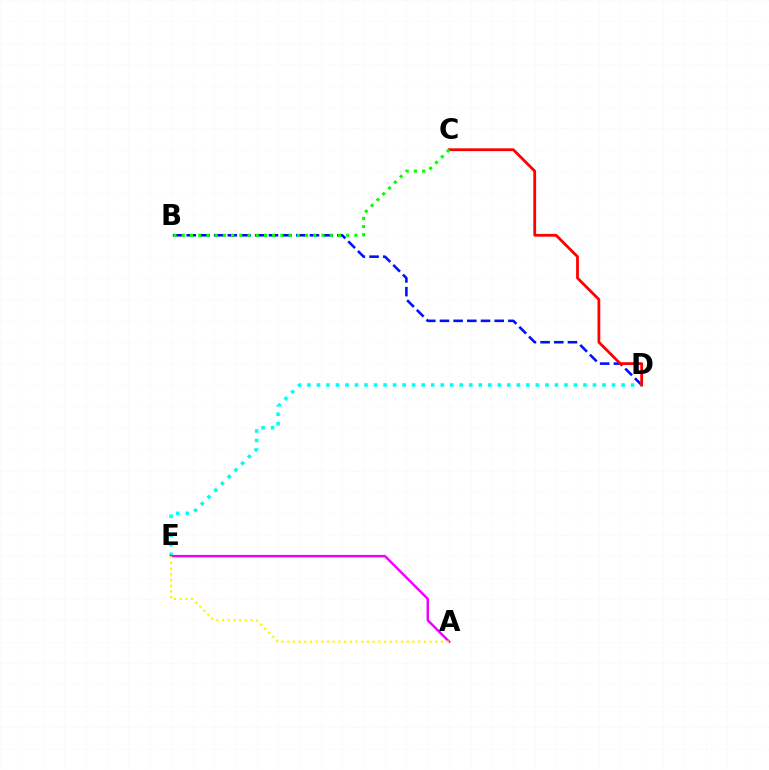{('B', 'D'): [{'color': '#0010ff', 'line_style': 'dashed', 'thickness': 1.86}], ('D', 'E'): [{'color': '#00fff6', 'line_style': 'dotted', 'thickness': 2.59}], ('C', 'D'): [{'color': '#ff0000', 'line_style': 'solid', 'thickness': 2.01}], ('A', 'E'): [{'color': '#ee00ff', 'line_style': 'solid', 'thickness': 1.74}, {'color': '#fcf500', 'line_style': 'dotted', 'thickness': 1.55}], ('B', 'C'): [{'color': '#08ff00', 'line_style': 'dotted', 'thickness': 2.23}]}